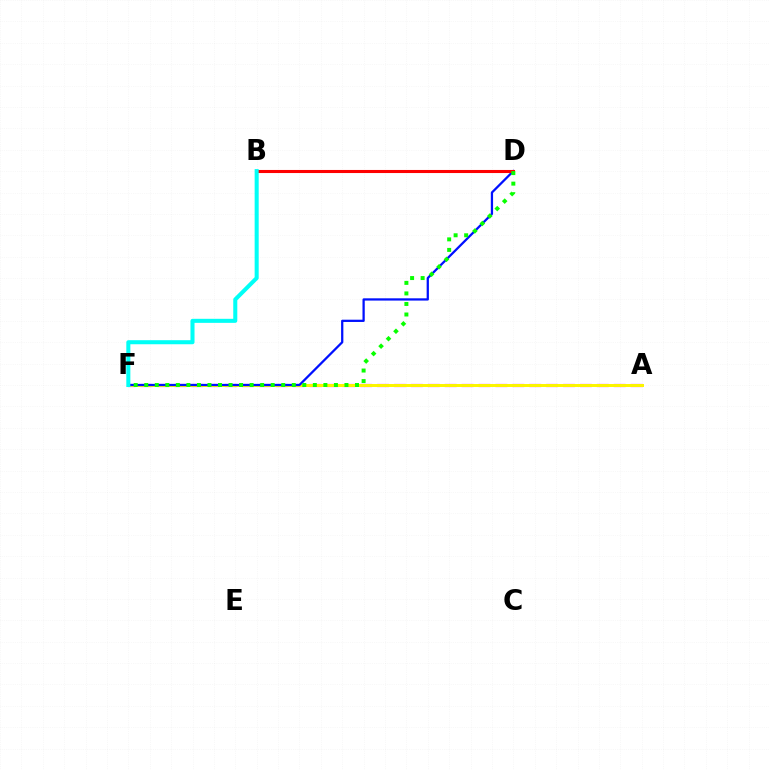{('A', 'F'): [{'color': '#ee00ff', 'line_style': 'dashed', 'thickness': 2.3}, {'color': '#fcf500', 'line_style': 'solid', 'thickness': 2.15}], ('D', 'F'): [{'color': '#0010ff', 'line_style': 'solid', 'thickness': 1.63}, {'color': '#08ff00', 'line_style': 'dotted', 'thickness': 2.86}], ('B', 'D'): [{'color': '#ff0000', 'line_style': 'solid', 'thickness': 2.21}], ('B', 'F'): [{'color': '#00fff6', 'line_style': 'solid', 'thickness': 2.91}]}